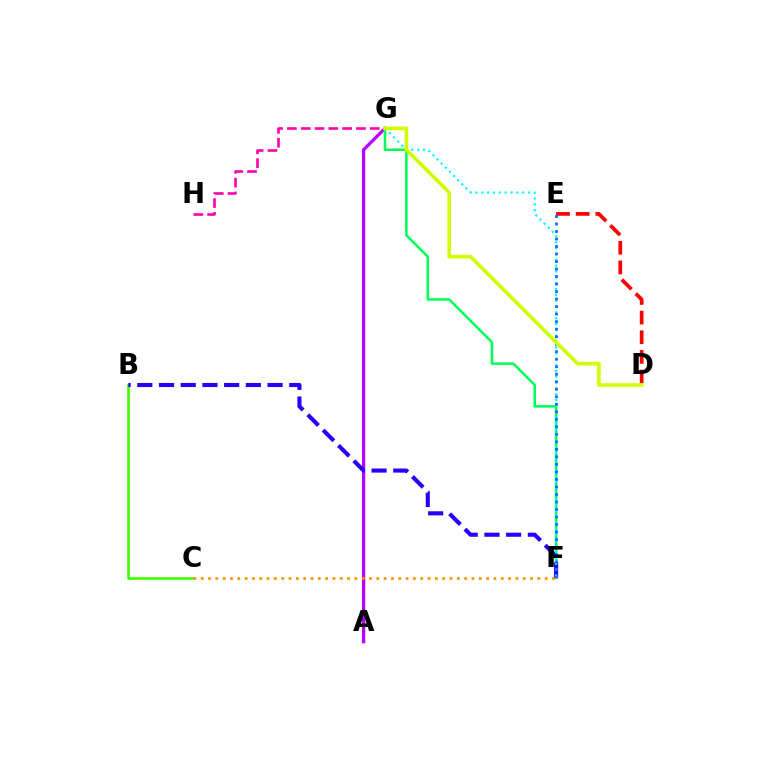{('A', 'G'): [{'color': '#b900ff', 'line_style': 'solid', 'thickness': 2.36}], ('B', 'C'): [{'color': '#3dff00', 'line_style': 'solid', 'thickness': 1.91}], ('D', 'E'): [{'color': '#ff0000', 'line_style': 'dashed', 'thickness': 2.67}], ('F', 'G'): [{'color': '#00ff5c', 'line_style': 'solid', 'thickness': 1.84}, {'color': '#00fff6', 'line_style': 'dotted', 'thickness': 1.59}], ('C', 'F'): [{'color': '#ff9400', 'line_style': 'dotted', 'thickness': 1.99}], ('B', 'F'): [{'color': '#2500ff', 'line_style': 'dashed', 'thickness': 2.95}], ('G', 'H'): [{'color': '#ff00ac', 'line_style': 'dashed', 'thickness': 1.88}], ('E', 'F'): [{'color': '#0074ff', 'line_style': 'dotted', 'thickness': 2.04}], ('D', 'G'): [{'color': '#d1ff00', 'line_style': 'solid', 'thickness': 2.62}]}